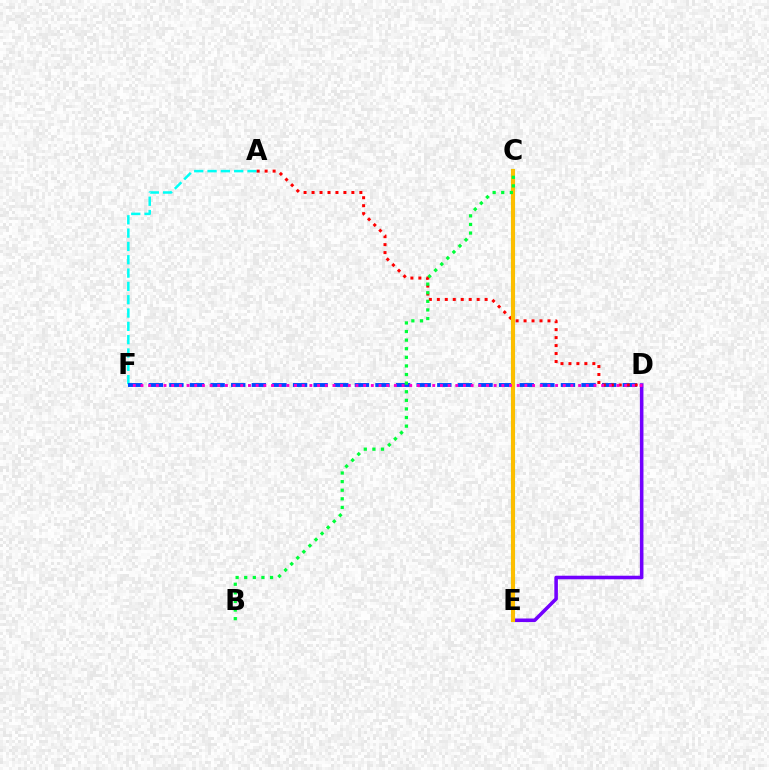{('A', 'F'): [{'color': '#00fff6', 'line_style': 'dashed', 'thickness': 1.81}], ('D', 'F'): [{'color': '#004bff', 'line_style': 'dashed', 'thickness': 2.8}, {'color': '#ff00cf', 'line_style': 'dotted', 'thickness': 2.09}], ('A', 'D'): [{'color': '#ff0000', 'line_style': 'dotted', 'thickness': 2.16}], ('D', 'E'): [{'color': '#7200ff', 'line_style': 'solid', 'thickness': 2.56}], ('C', 'E'): [{'color': '#84ff00', 'line_style': 'solid', 'thickness': 2.97}, {'color': '#ffbd00', 'line_style': 'solid', 'thickness': 2.82}], ('B', 'C'): [{'color': '#00ff39', 'line_style': 'dotted', 'thickness': 2.34}]}